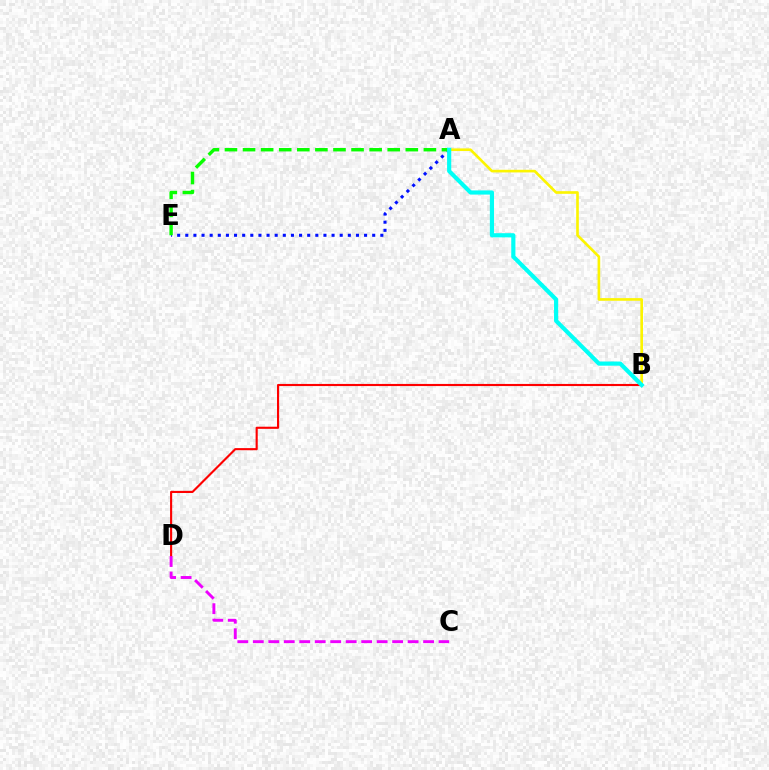{('A', 'B'): [{'color': '#fcf500', 'line_style': 'solid', 'thickness': 1.9}, {'color': '#00fff6', 'line_style': 'solid', 'thickness': 2.99}], ('A', 'E'): [{'color': '#0010ff', 'line_style': 'dotted', 'thickness': 2.21}, {'color': '#08ff00', 'line_style': 'dashed', 'thickness': 2.46}], ('B', 'D'): [{'color': '#ff0000', 'line_style': 'solid', 'thickness': 1.53}], ('C', 'D'): [{'color': '#ee00ff', 'line_style': 'dashed', 'thickness': 2.1}]}